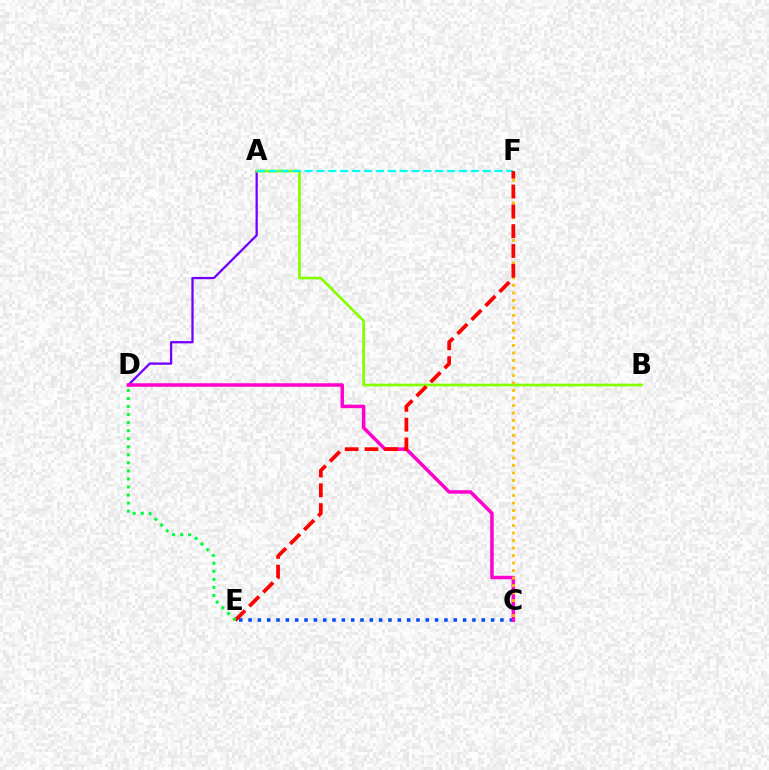{('C', 'E'): [{'color': '#004bff', 'line_style': 'dotted', 'thickness': 2.53}], ('A', 'D'): [{'color': '#7200ff', 'line_style': 'solid', 'thickness': 1.65}], ('A', 'B'): [{'color': '#84ff00', 'line_style': 'solid', 'thickness': 1.96}], ('C', 'D'): [{'color': '#ff00cf', 'line_style': 'solid', 'thickness': 2.52}], ('A', 'F'): [{'color': '#00fff6', 'line_style': 'dashed', 'thickness': 1.61}], ('C', 'F'): [{'color': '#ffbd00', 'line_style': 'dotted', 'thickness': 2.04}], ('E', 'F'): [{'color': '#ff0000', 'line_style': 'dashed', 'thickness': 2.69}], ('D', 'E'): [{'color': '#00ff39', 'line_style': 'dotted', 'thickness': 2.19}]}